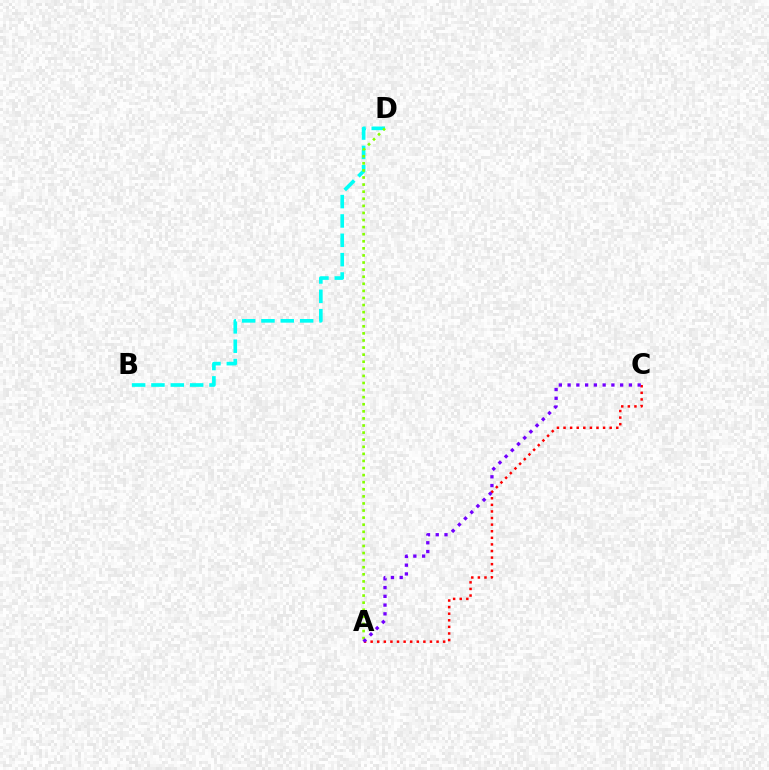{('B', 'D'): [{'color': '#00fff6', 'line_style': 'dashed', 'thickness': 2.63}], ('A', 'D'): [{'color': '#84ff00', 'line_style': 'dotted', 'thickness': 1.93}], ('A', 'C'): [{'color': '#ff0000', 'line_style': 'dotted', 'thickness': 1.79}, {'color': '#7200ff', 'line_style': 'dotted', 'thickness': 2.38}]}